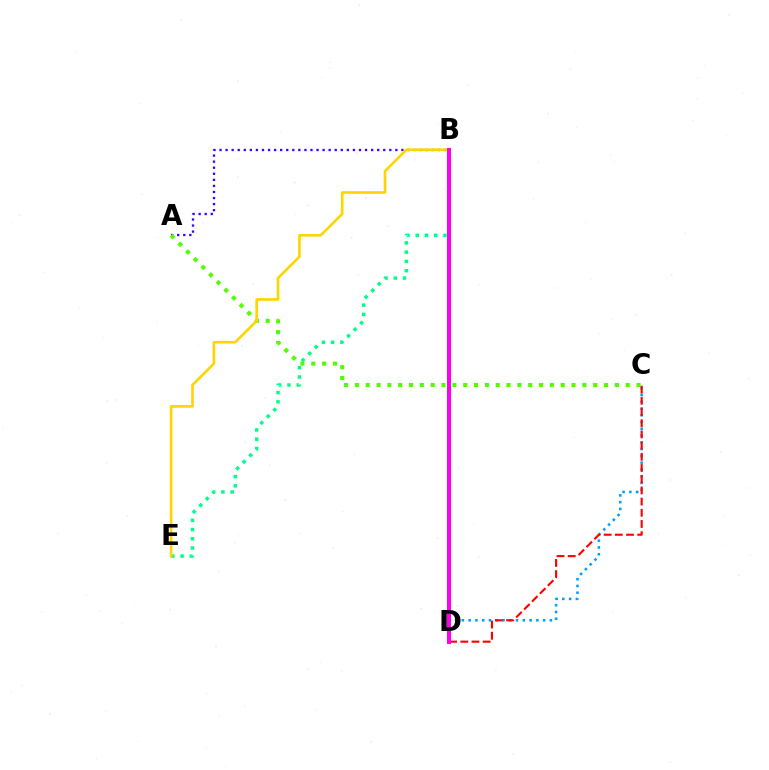{('C', 'D'): [{'color': '#009eff', 'line_style': 'dotted', 'thickness': 1.84}, {'color': '#ff0000', 'line_style': 'dashed', 'thickness': 1.52}], ('A', 'B'): [{'color': '#3700ff', 'line_style': 'dotted', 'thickness': 1.65}], ('A', 'C'): [{'color': '#4fff00', 'line_style': 'dotted', 'thickness': 2.94}], ('B', 'E'): [{'color': '#00ff86', 'line_style': 'dotted', 'thickness': 2.51}, {'color': '#ffd500', 'line_style': 'solid', 'thickness': 1.9}], ('B', 'D'): [{'color': '#ff00ed', 'line_style': 'solid', 'thickness': 2.88}]}